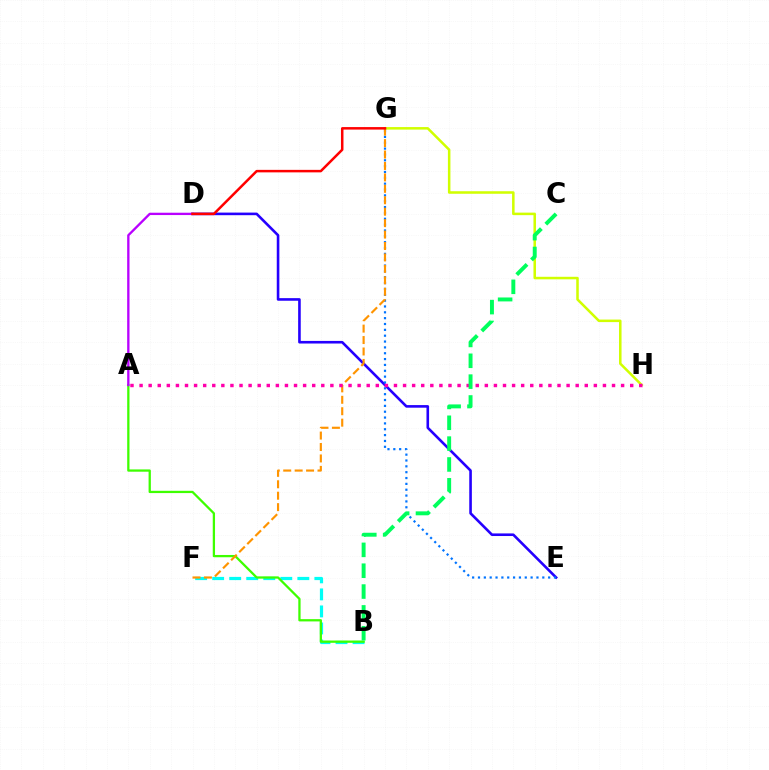{('G', 'H'): [{'color': '#d1ff00', 'line_style': 'solid', 'thickness': 1.82}], ('B', 'F'): [{'color': '#00fff6', 'line_style': 'dashed', 'thickness': 2.31}], ('D', 'E'): [{'color': '#2500ff', 'line_style': 'solid', 'thickness': 1.88}], ('A', 'B'): [{'color': '#3dff00', 'line_style': 'solid', 'thickness': 1.64}], ('E', 'G'): [{'color': '#0074ff', 'line_style': 'dotted', 'thickness': 1.59}], ('F', 'G'): [{'color': '#ff9400', 'line_style': 'dashed', 'thickness': 1.55}], ('A', 'D'): [{'color': '#b900ff', 'line_style': 'solid', 'thickness': 1.68}], ('A', 'H'): [{'color': '#ff00ac', 'line_style': 'dotted', 'thickness': 2.47}], ('D', 'G'): [{'color': '#ff0000', 'line_style': 'solid', 'thickness': 1.8}], ('B', 'C'): [{'color': '#00ff5c', 'line_style': 'dashed', 'thickness': 2.83}]}